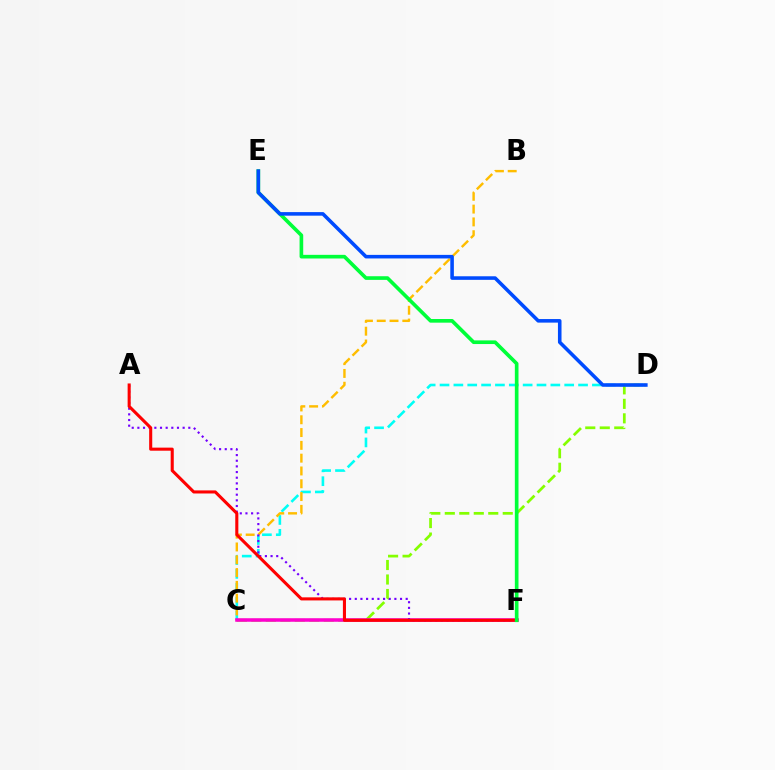{('C', 'D'): [{'color': '#00fff6', 'line_style': 'dashed', 'thickness': 1.88}, {'color': '#84ff00', 'line_style': 'dashed', 'thickness': 1.97}], ('B', 'C'): [{'color': '#ffbd00', 'line_style': 'dashed', 'thickness': 1.74}], ('C', 'F'): [{'color': '#ff00cf', 'line_style': 'solid', 'thickness': 2.55}], ('A', 'F'): [{'color': '#7200ff', 'line_style': 'dotted', 'thickness': 1.54}, {'color': '#ff0000', 'line_style': 'solid', 'thickness': 2.21}], ('E', 'F'): [{'color': '#00ff39', 'line_style': 'solid', 'thickness': 2.63}], ('D', 'E'): [{'color': '#004bff', 'line_style': 'solid', 'thickness': 2.57}]}